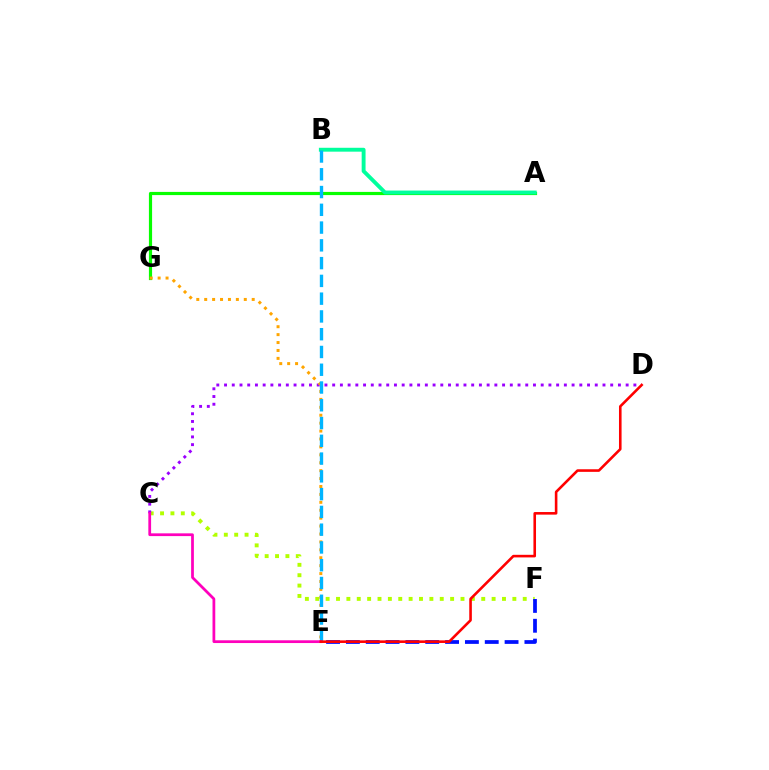{('A', 'G'): [{'color': '#08ff00', 'line_style': 'solid', 'thickness': 2.29}], ('C', 'F'): [{'color': '#b3ff00', 'line_style': 'dotted', 'thickness': 2.82}], ('E', 'F'): [{'color': '#0010ff', 'line_style': 'dashed', 'thickness': 2.69}], ('A', 'B'): [{'color': '#00ff9d', 'line_style': 'solid', 'thickness': 2.8}], ('C', 'D'): [{'color': '#9b00ff', 'line_style': 'dotted', 'thickness': 2.1}], ('E', 'G'): [{'color': '#ffa500', 'line_style': 'dotted', 'thickness': 2.15}], ('B', 'E'): [{'color': '#00b5ff', 'line_style': 'dashed', 'thickness': 2.41}], ('C', 'E'): [{'color': '#ff00bd', 'line_style': 'solid', 'thickness': 1.98}], ('D', 'E'): [{'color': '#ff0000', 'line_style': 'solid', 'thickness': 1.87}]}